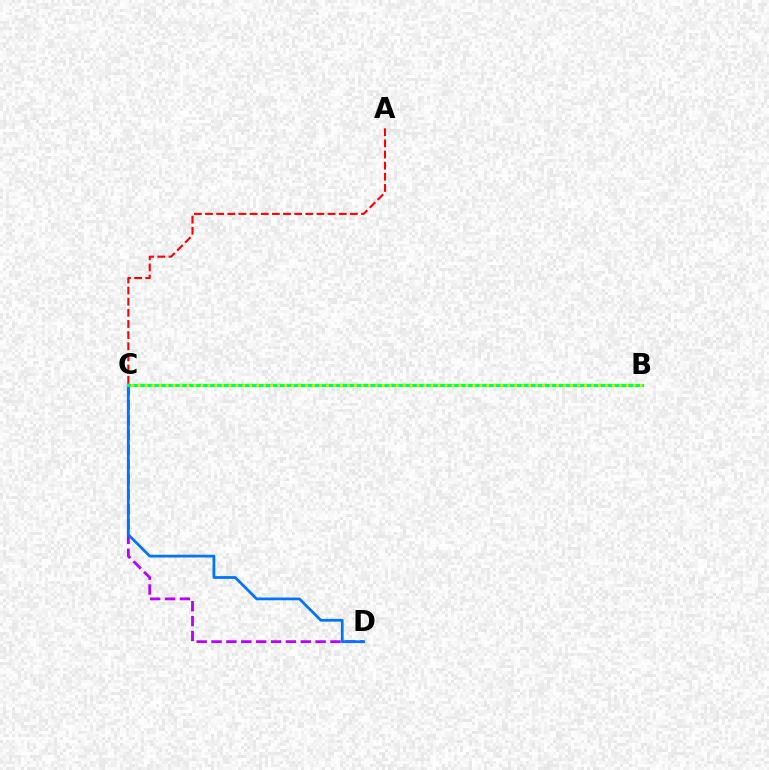{('C', 'D'): [{'color': '#b900ff', 'line_style': 'dashed', 'thickness': 2.02}, {'color': '#0074ff', 'line_style': 'solid', 'thickness': 1.99}], ('B', 'C'): [{'color': '#00ff5c', 'line_style': 'solid', 'thickness': 2.31}, {'color': '#d1ff00', 'line_style': 'dotted', 'thickness': 1.89}], ('A', 'C'): [{'color': '#ff0000', 'line_style': 'dashed', 'thickness': 1.51}]}